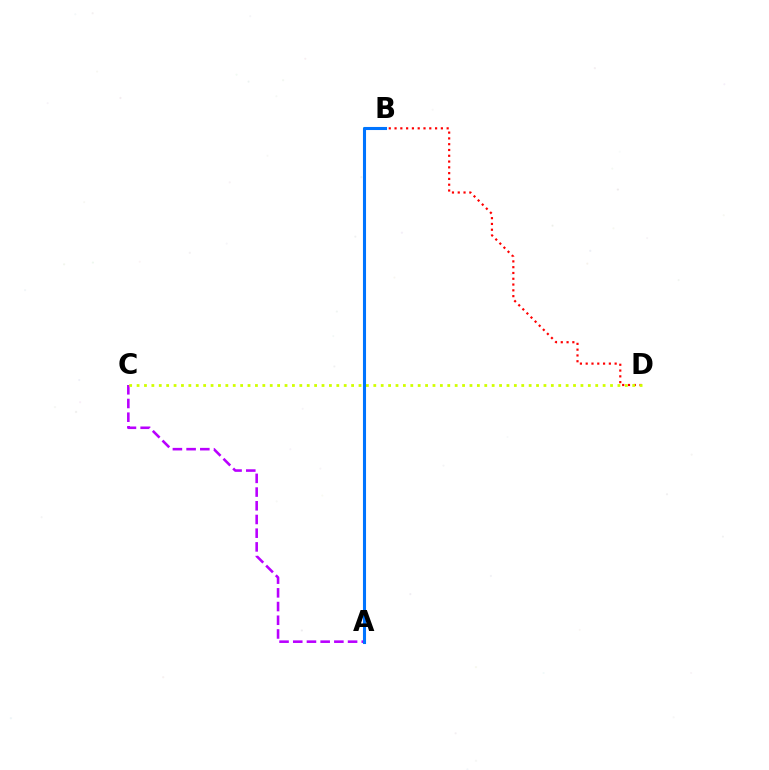{('A', 'C'): [{'color': '#b900ff', 'line_style': 'dashed', 'thickness': 1.86}], ('A', 'B'): [{'color': '#00ff5c', 'line_style': 'solid', 'thickness': 1.99}, {'color': '#0074ff', 'line_style': 'solid', 'thickness': 2.21}], ('B', 'D'): [{'color': '#ff0000', 'line_style': 'dotted', 'thickness': 1.57}], ('C', 'D'): [{'color': '#d1ff00', 'line_style': 'dotted', 'thickness': 2.01}]}